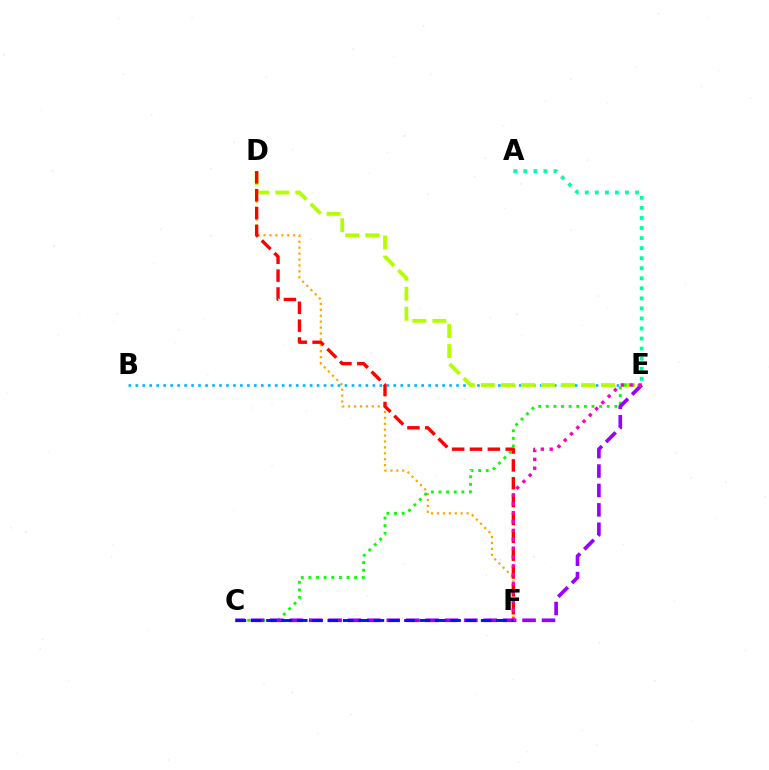{('D', 'F'): [{'color': '#ffa500', 'line_style': 'dotted', 'thickness': 1.61}, {'color': '#ff0000', 'line_style': 'dashed', 'thickness': 2.43}], ('B', 'E'): [{'color': '#00b5ff', 'line_style': 'dotted', 'thickness': 1.89}], ('D', 'E'): [{'color': '#b3ff00', 'line_style': 'dashed', 'thickness': 2.72}], ('C', 'E'): [{'color': '#08ff00', 'line_style': 'dotted', 'thickness': 2.07}, {'color': '#9b00ff', 'line_style': 'dashed', 'thickness': 2.64}], ('A', 'E'): [{'color': '#00ff9d', 'line_style': 'dotted', 'thickness': 2.73}], ('E', 'F'): [{'color': '#ff00bd', 'line_style': 'dotted', 'thickness': 2.41}], ('C', 'F'): [{'color': '#0010ff', 'line_style': 'dashed', 'thickness': 2.08}]}